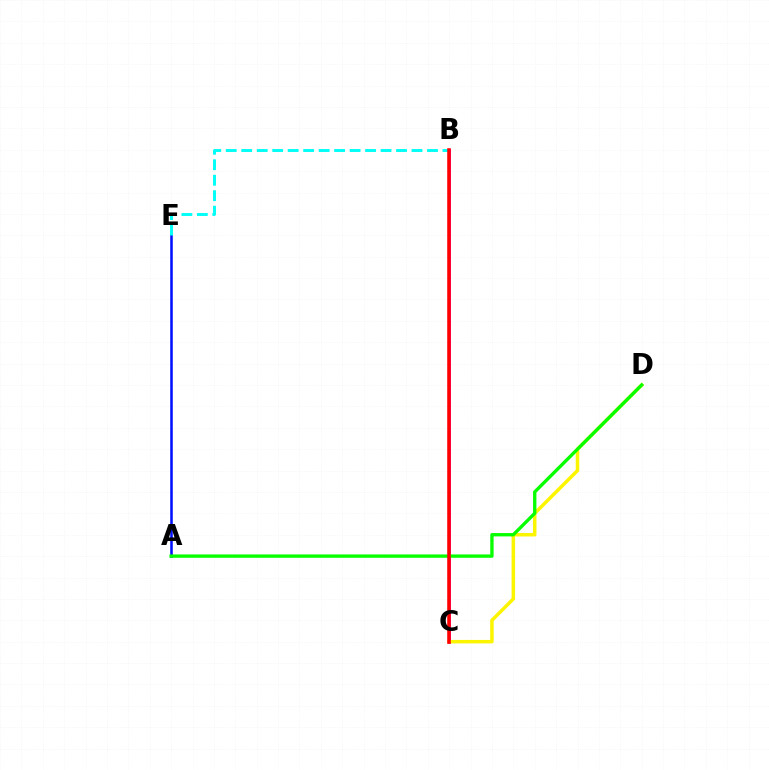{('A', 'E'): [{'color': '#0010ff', 'line_style': 'solid', 'thickness': 1.83}], ('B', 'C'): [{'color': '#ee00ff', 'line_style': 'solid', 'thickness': 2.06}, {'color': '#ff0000', 'line_style': 'solid', 'thickness': 2.57}], ('B', 'E'): [{'color': '#00fff6', 'line_style': 'dashed', 'thickness': 2.1}], ('C', 'D'): [{'color': '#fcf500', 'line_style': 'solid', 'thickness': 2.52}], ('A', 'D'): [{'color': '#08ff00', 'line_style': 'solid', 'thickness': 2.41}]}